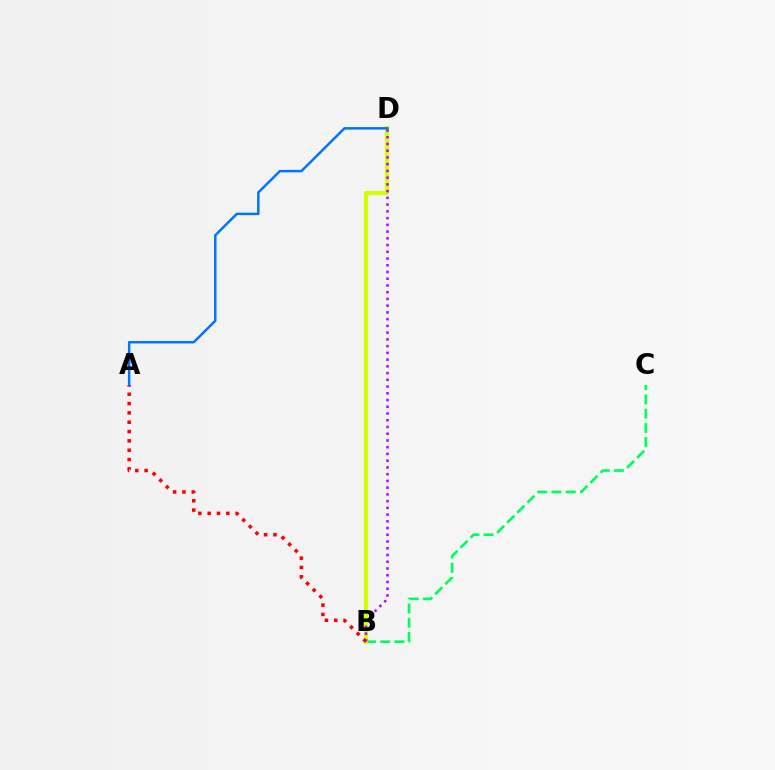{('B', 'C'): [{'color': '#00ff5c', 'line_style': 'dashed', 'thickness': 1.94}], ('B', 'D'): [{'color': '#d1ff00', 'line_style': 'solid', 'thickness': 2.98}, {'color': '#b900ff', 'line_style': 'dotted', 'thickness': 1.83}], ('A', 'B'): [{'color': '#ff0000', 'line_style': 'dotted', 'thickness': 2.53}], ('A', 'D'): [{'color': '#0074ff', 'line_style': 'solid', 'thickness': 1.78}]}